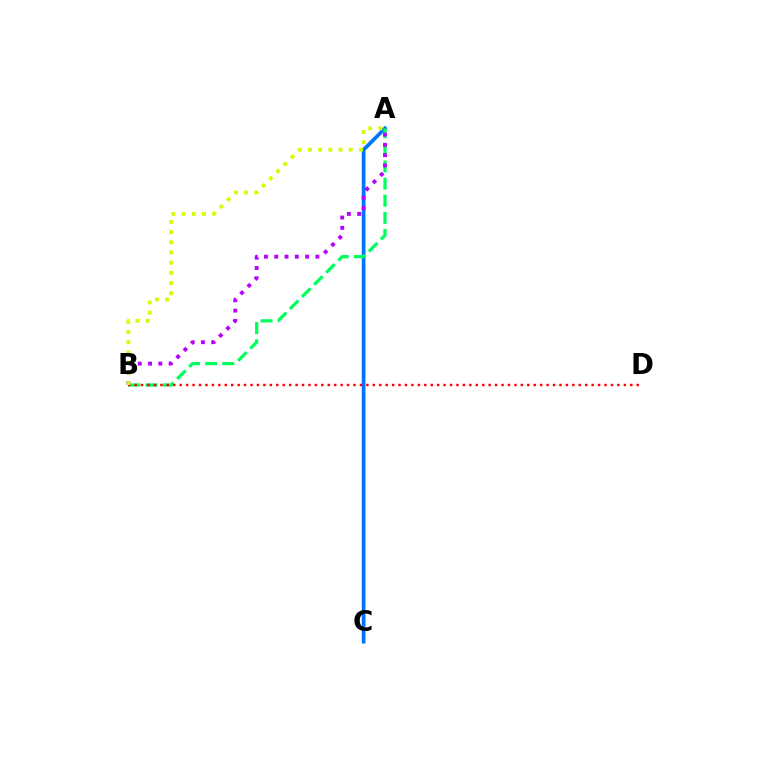{('A', 'C'): [{'color': '#0074ff', 'line_style': 'solid', 'thickness': 2.65}], ('A', 'B'): [{'color': '#00ff5c', 'line_style': 'dashed', 'thickness': 2.33}, {'color': '#b900ff', 'line_style': 'dotted', 'thickness': 2.8}, {'color': '#d1ff00', 'line_style': 'dotted', 'thickness': 2.77}], ('B', 'D'): [{'color': '#ff0000', 'line_style': 'dotted', 'thickness': 1.75}]}